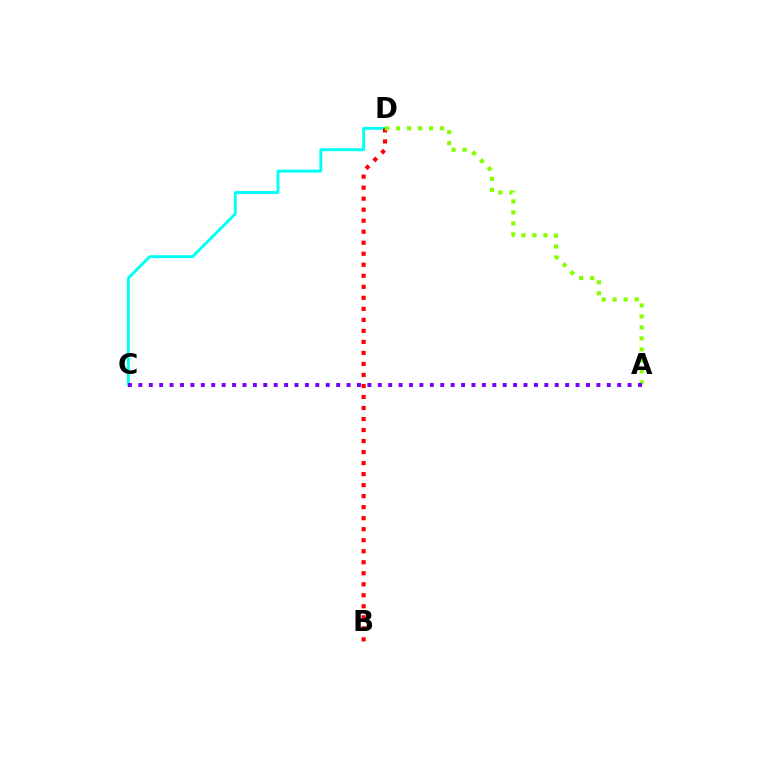{('C', 'D'): [{'color': '#00fff6', 'line_style': 'solid', 'thickness': 2.08}], ('B', 'D'): [{'color': '#ff0000', 'line_style': 'dotted', 'thickness': 2.99}], ('A', 'D'): [{'color': '#84ff00', 'line_style': 'dotted', 'thickness': 2.99}], ('A', 'C'): [{'color': '#7200ff', 'line_style': 'dotted', 'thickness': 2.83}]}